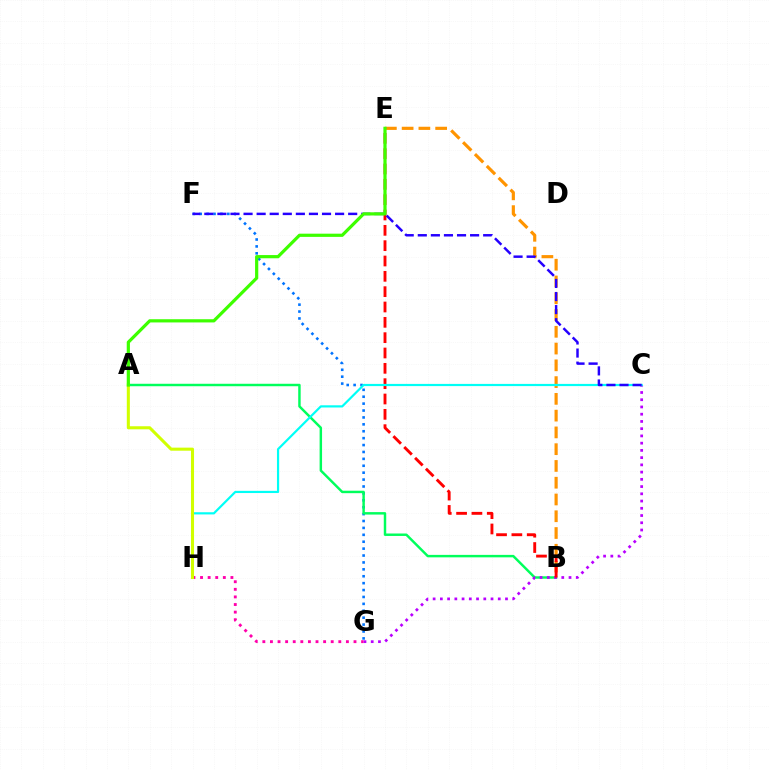{('B', 'E'): [{'color': '#ff9400', 'line_style': 'dashed', 'thickness': 2.28}, {'color': '#ff0000', 'line_style': 'dashed', 'thickness': 2.08}], ('F', 'G'): [{'color': '#0074ff', 'line_style': 'dotted', 'thickness': 1.88}], ('A', 'B'): [{'color': '#00ff5c', 'line_style': 'solid', 'thickness': 1.77}], ('C', 'G'): [{'color': '#b900ff', 'line_style': 'dotted', 'thickness': 1.97}], ('G', 'H'): [{'color': '#ff00ac', 'line_style': 'dotted', 'thickness': 2.06}], ('C', 'H'): [{'color': '#00fff6', 'line_style': 'solid', 'thickness': 1.58}], ('A', 'H'): [{'color': '#d1ff00', 'line_style': 'solid', 'thickness': 2.21}], ('C', 'F'): [{'color': '#2500ff', 'line_style': 'dashed', 'thickness': 1.78}], ('A', 'E'): [{'color': '#3dff00', 'line_style': 'solid', 'thickness': 2.31}]}